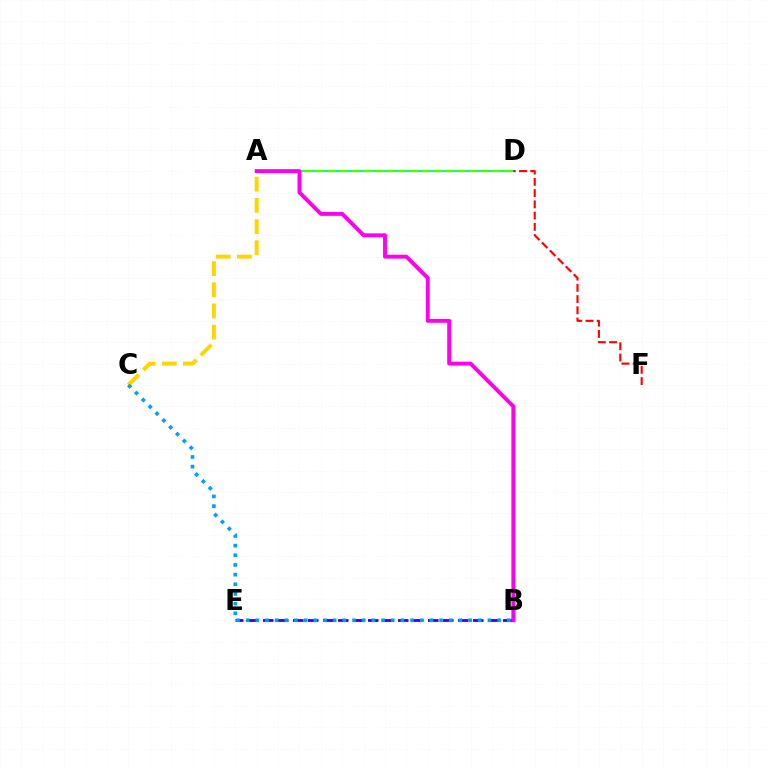{('A', 'D'): [{'color': '#00ff86', 'line_style': 'solid', 'thickness': 1.52}, {'color': '#4fff00', 'line_style': 'dashed', 'thickness': 1.6}], ('B', 'E'): [{'color': '#3700ff', 'line_style': 'dashed', 'thickness': 2.04}], ('A', 'B'): [{'color': '#ff00ed', 'line_style': 'solid', 'thickness': 2.81}], ('A', 'C'): [{'color': '#ffd500', 'line_style': 'dashed', 'thickness': 2.88}], ('D', 'F'): [{'color': '#ff0000', 'line_style': 'dashed', 'thickness': 1.53}], ('B', 'C'): [{'color': '#009eff', 'line_style': 'dotted', 'thickness': 2.63}]}